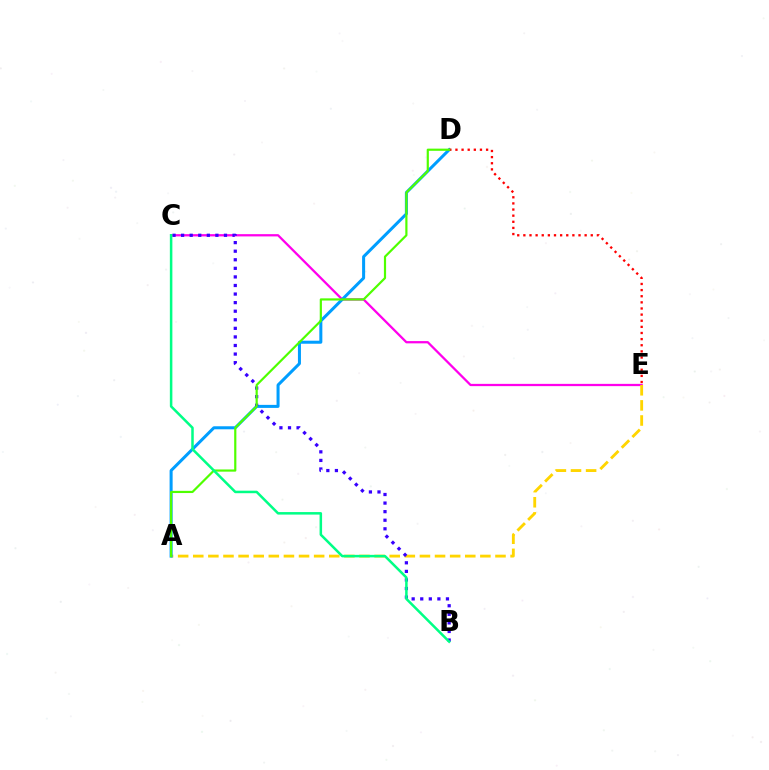{('C', 'E'): [{'color': '#ff00ed', 'line_style': 'solid', 'thickness': 1.63}], ('A', 'E'): [{'color': '#ffd500', 'line_style': 'dashed', 'thickness': 2.05}], ('A', 'D'): [{'color': '#009eff', 'line_style': 'solid', 'thickness': 2.18}, {'color': '#4fff00', 'line_style': 'solid', 'thickness': 1.58}], ('B', 'C'): [{'color': '#3700ff', 'line_style': 'dotted', 'thickness': 2.33}, {'color': '#00ff86', 'line_style': 'solid', 'thickness': 1.81}], ('D', 'E'): [{'color': '#ff0000', 'line_style': 'dotted', 'thickness': 1.66}]}